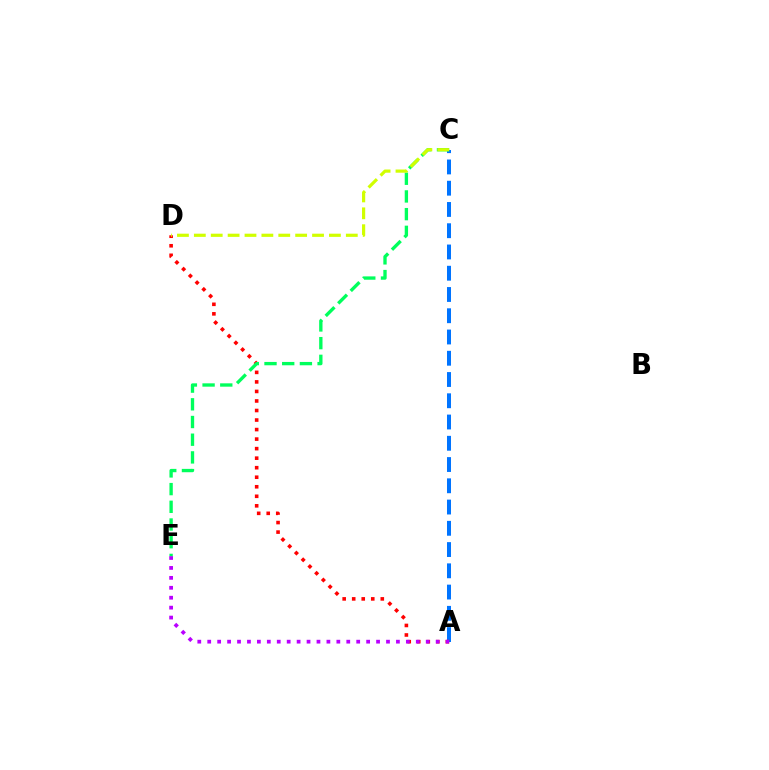{('A', 'C'): [{'color': '#0074ff', 'line_style': 'dashed', 'thickness': 2.89}], ('A', 'D'): [{'color': '#ff0000', 'line_style': 'dotted', 'thickness': 2.59}], ('A', 'E'): [{'color': '#b900ff', 'line_style': 'dotted', 'thickness': 2.7}], ('C', 'E'): [{'color': '#00ff5c', 'line_style': 'dashed', 'thickness': 2.4}], ('C', 'D'): [{'color': '#d1ff00', 'line_style': 'dashed', 'thickness': 2.29}]}